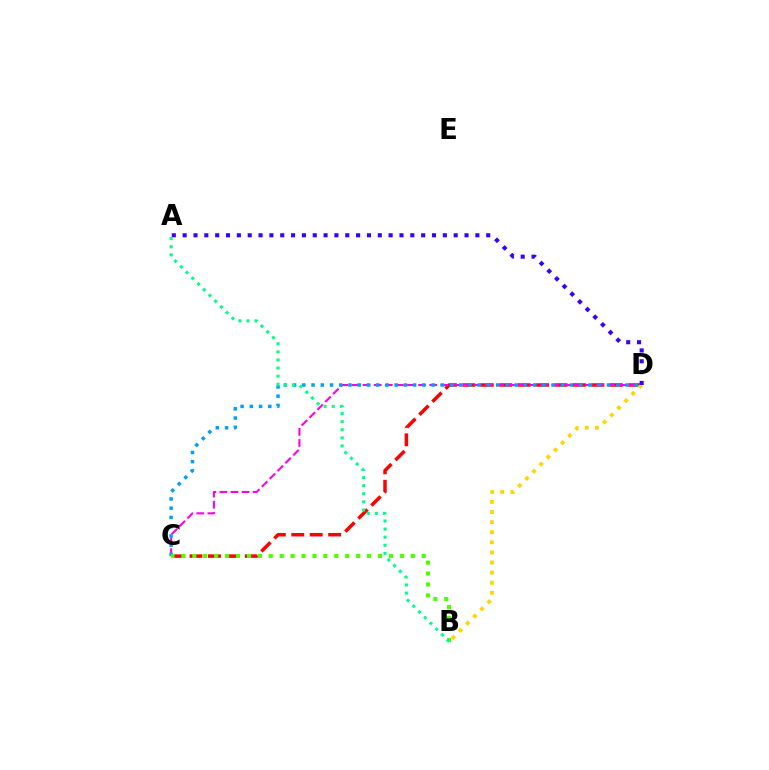{('C', 'D'): [{'color': '#ff0000', 'line_style': 'dashed', 'thickness': 2.5}, {'color': '#ff00ed', 'line_style': 'dashed', 'thickness': 1.51}, {'color': '#009eff', 'line_style': 'dotted', 'thickness': 2.51}], ('B', 'C'): [{'color': '#4fff00', 'line_style': 'dotted', 'thickness': 2.97}], ('B', 'D'): [{'color': '#ffd500', 'line_style': 'dotted', 'thickness': 2.75}], ('A', 'D'): [{'color': '#3700ff', 'line_style': 'dotted', 'thickness': 2.95}], ('A', 'B'): [{'color': '#00ff86', 'line_style': 'dotted', 'thickness': 2.2}]}